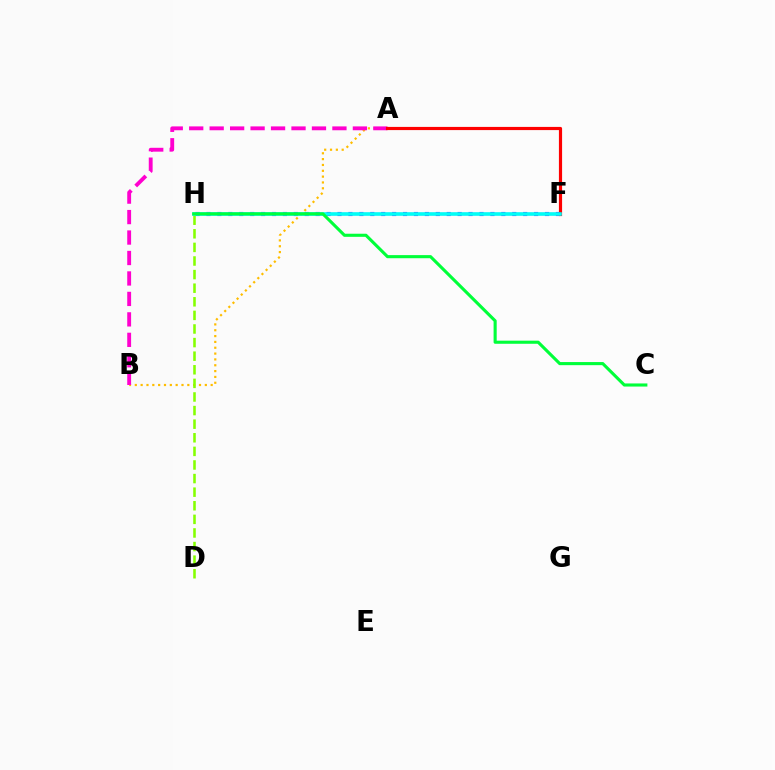{('A', 'B'): [{'color': '#ffbd00', 'line_style': 'dotted', 'thickness': 1.59}, {'color': '#ff00cf', 'line_style': 'dashed', 'thickness': 2.78}], ('F', 'H'): [{'color': '#7200ff', 'line_style': 'dotted', 'thickness': 2.97}, {'color': '#004bff', 'line_style': 'solid', 'thickness': 1.63}, {'color': '#00fff6', 'line_style': 'solid', 'thickness': 2.55}], ('D', 'H'): [{'color': '#84ff00', 'line_style': 'dashed', 'thickness': 1.85}], ('A', 'F'): [{'color': '#ff0000', 'line_style': 'solid', 'thickness': 2.29}], ('C', 'H'): [{'color': '#00ff39', 'line_style': 'solid', 'thickness': 2.24}]}